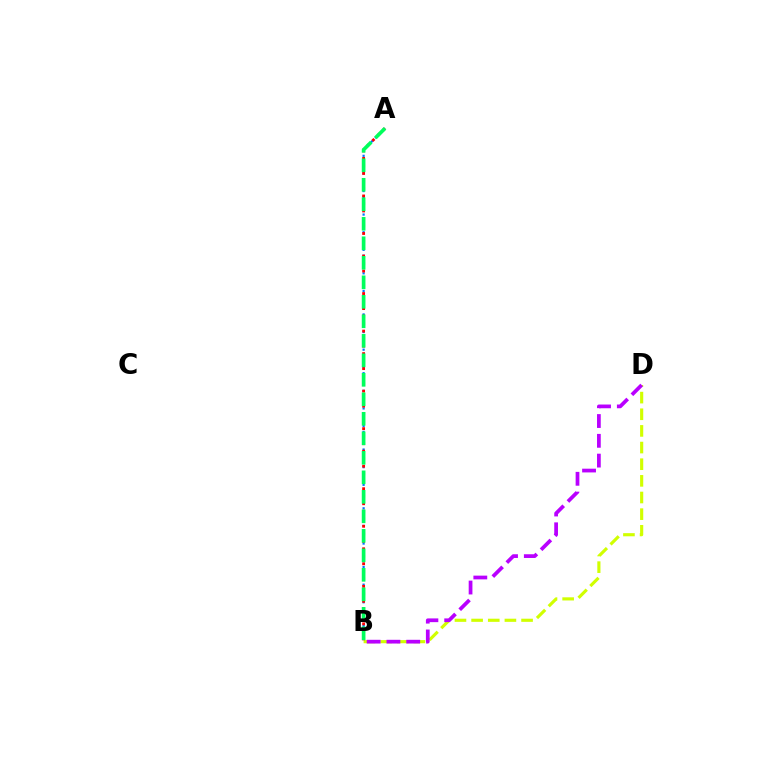{('A', 'B'): [{'color': '#0074ff', 'line_style': 'dotted', 'thickness': 1.6}, {'color': '#ff0000', 'line_style': 'dotted', 'thickness': 2.04}, {'color': '#00ff5c', 'line_style': 'dashed', 'thickness': 2.65}], ('B', 'D'): [{'color': '#d1ff00', 'line_style': 'dashed', 'thickness': 2.26}, {'color': '#b900ff', 'line_style': 'dashed', 'thickness': 2.69}]}